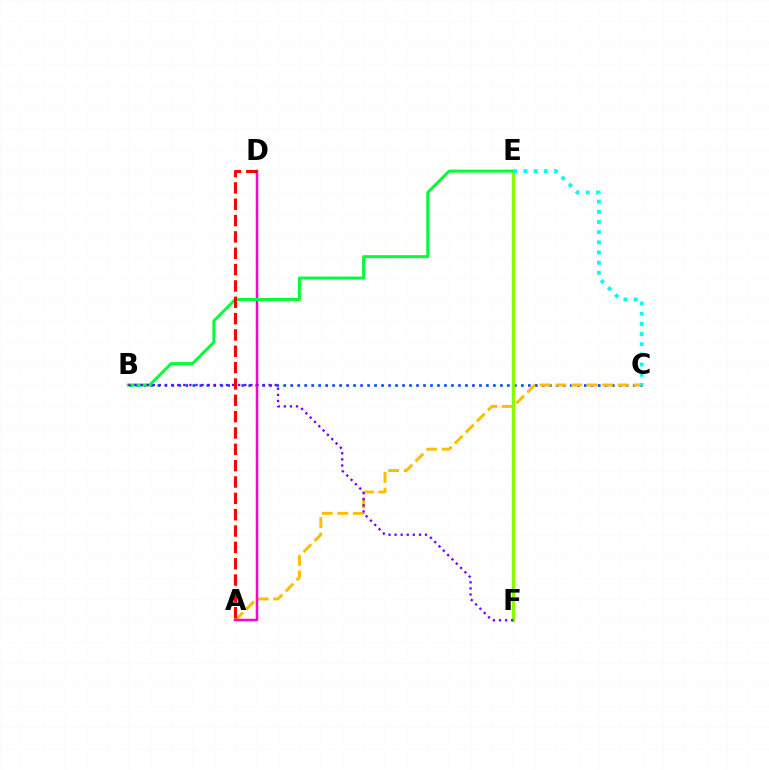{('B', 'C'): [{'color': '#004bff', 'line_style': 'dotted', 'thickness': 1.9}], ('A', 'C'): [{'color': '#ffbd00', 'line_style': 'dashed', 'thickness': 2.12}], ('E', 'F'): [{'color': '#84ff00', 'line_style': 'solid', 'thickness': 2.49}], ('A', 'D'): [{'color': '#ff00cf', 'line_style': 'solid', 'thickness': 1.8}, {'color': '#ff0000', 'line_style': 'dashed', 'thickness': 2.22}], ('B', 'E'): [{'color': '#00ff39', 'line_style': 'solid', 'thickness': 2.16}], ('C', 'E'): [{'color': '#00fff6', 'line_style': 'dotted', 'thickness': 2.76}], ('B', 'F'): [{'color': '#7200ff', 'line_style': 'dotted', 'thickness': 1.66}]}